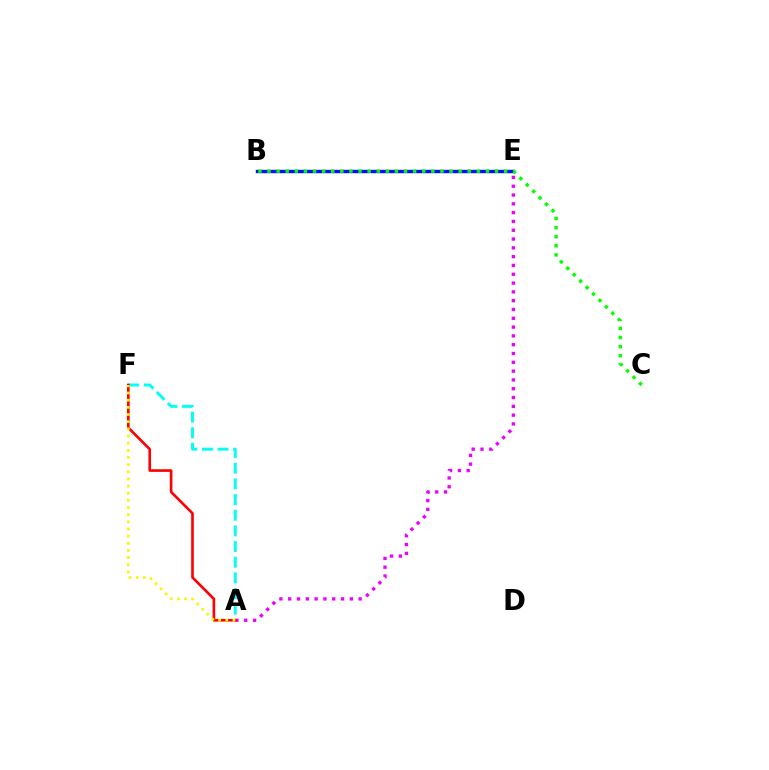{('B', 'E'): [{'color': '#0010ff', 'line_style': 'solid', 'thickness': 2.44}], ('A', 'F'): [{'color': '#00fff6', 'line_style': 'dashed', 'thickness': 2.13}, {'color': '#ff0000', 'line_style': 'solid', 'thickness': 1.9}, {'color': '#fcf500', 'line_style': 'dotted', 'thickness': 1.94}], ('B', 'C'): [{'color': '#08ff00', 'line_style': 'dotted', 'thickness': 2.47}], ('A', 'E'): [{'color': '#ee00ff', 'line_style': 'dotted', 'thickness': 2.39}]}